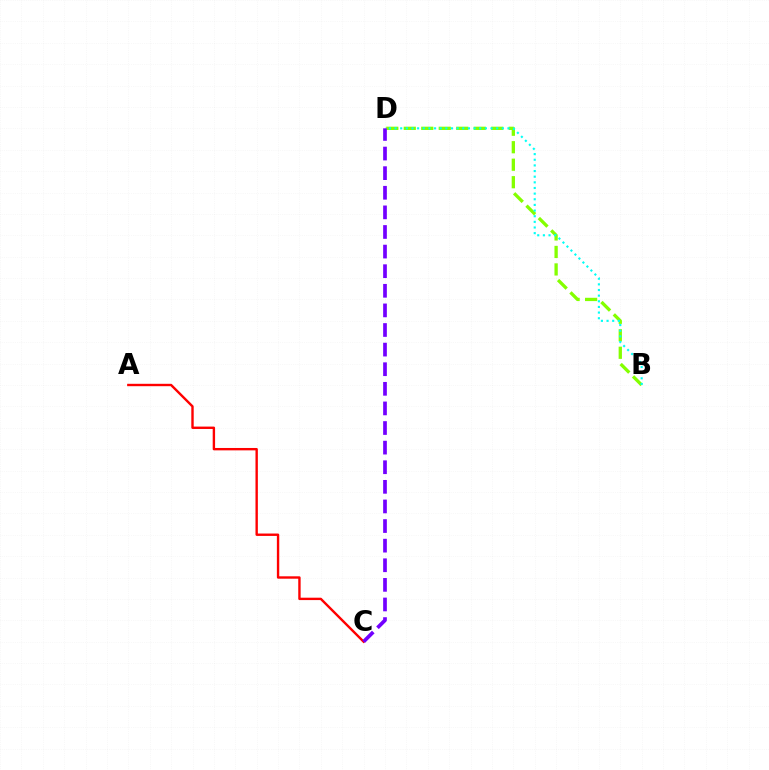{('B', 'D'): [{'color': '#84ff00', 'line_style': 'dashed', 'thickness': 2.38}, {'color': '#00fff6', 'line_style': 'dotted', 'thickness': 1.53}], ('A', 'C'): [{'color': '#ff0000', 'line_style': 'solid', 'thickness': 1.72}], ('C', 'D'): [{'color': '#7200ff', 'line_style': 'dashed', 'thickness': 2.66}]}